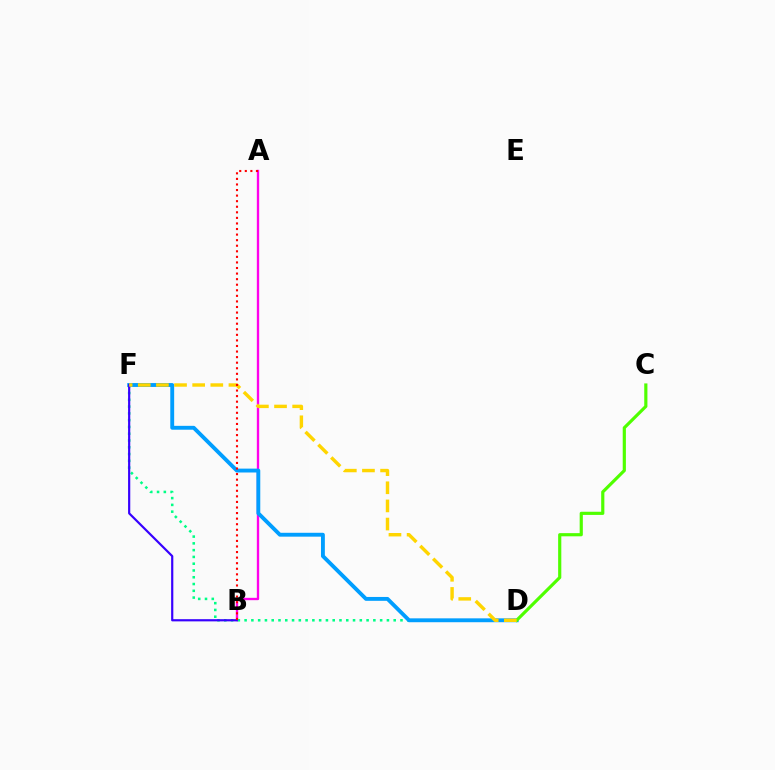{('A', 'B'): [{'color': '#ff00ed', 'line_style': 'solid', 'thickness': 1.69}, {'color': '#ff0000', 'line_style': 'dotted', 'thickness': 1.51}], ('D', 'F'): [{'color': '#00ff86', 'line_style': 'dotted', 'thickness': 1.84}, {'color': '#009eff', 'line_style': 'solid', 'thickness': 2.79}, {'color': '#ffd500', 'line_style': 'dashed', 'thickness': 2.46}], ('B', 'F'): [{'color': '#3700ff', 'line_style': 'solid', 'thickness': 1.57}], ('C', 'D'): [{'color': '#4fff00', 'line_style': 'solid', 'thickness': 2.28}]}